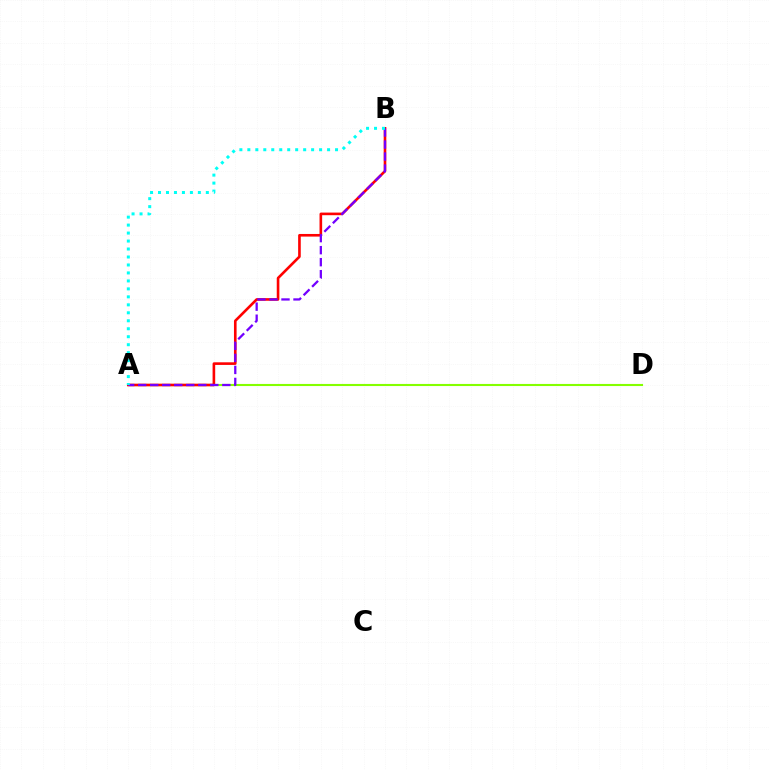{('A', 'D'): [{'color': '#84ff00', 'line_style': 'solid', 'thickness': 1.52}], ('A', 'B'): [{'color': '#ff0000', 'line_style': 'solid', 'thickness': 1.89}, {'color': '#7200ff', 'line_style': 'dashed', 'thickness': 1.63}, {'color': '#00fff6', 'line_style': 'dotted', 'thickness': 2.17}]}